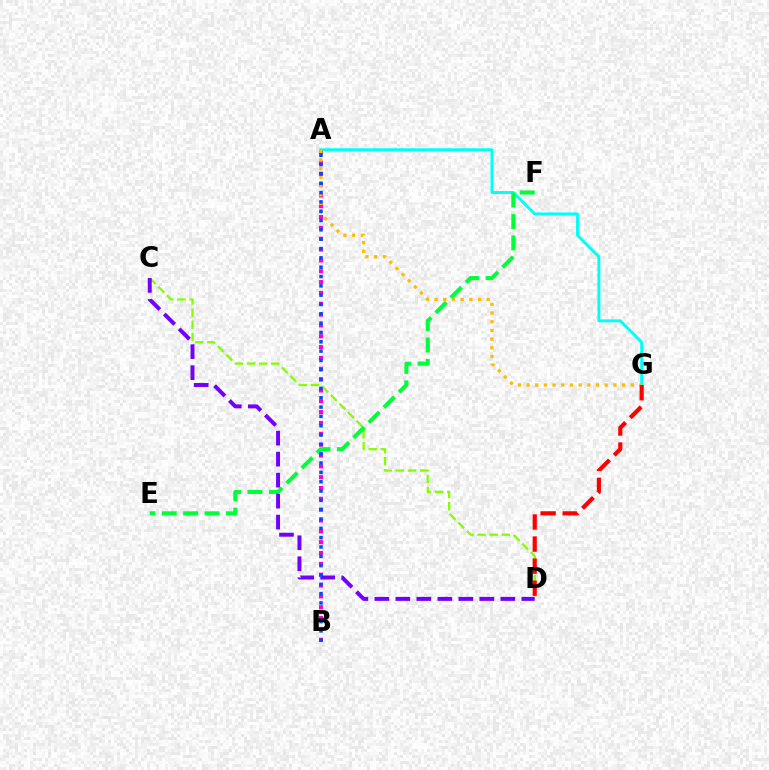{('A', 'B'): [{'color': '#ff00cf', 'line_style': 'dotted', 'thickness': 2.94}, {'color': '#004bff', 'line_style': 'dotted', 'thickness': 2.53}], ('A', 'G'): [{'color': '#00fff6', 'line_style': 'solid', 'thickness': 2.1}, {'color': '#ffbd00', 'line_style': 'dotted', 'thickness': 2.36}], ('C', 'D'): [{'color': '#84ff00', 'line_style': 'dashed', 'thickness': 1.65}, {'color': '#7200ff', 'line_style': 'dashed', 'thickness': 2.85}], ('E', 'F'): [{'color': '#00ff39', 'line_style': 'dashed', 'thickness': 2.91}], ('D', 'G'): [{'color': '#ff0000', 'line_style': 'dashed', 'thickness': 3.0}]}